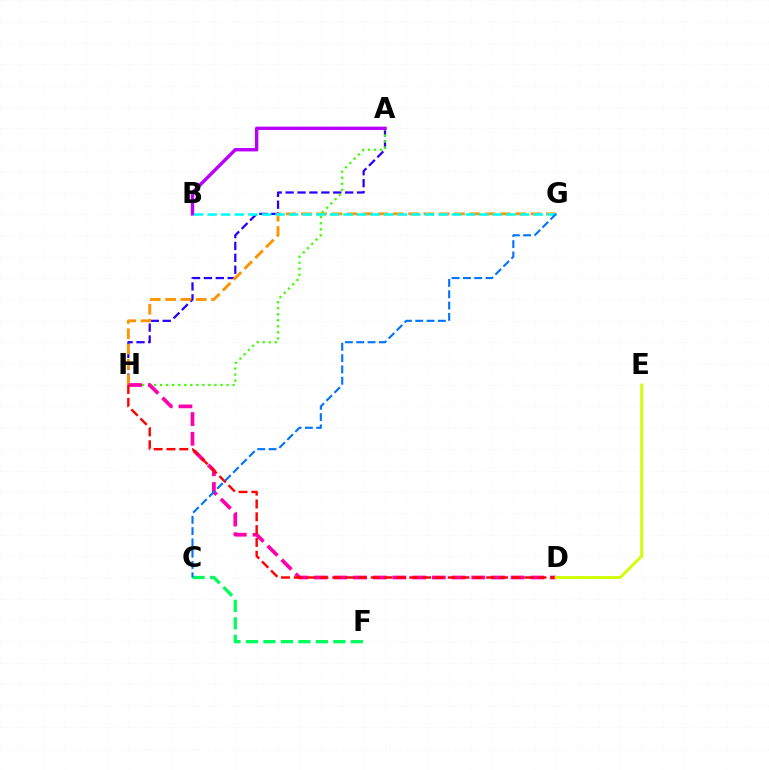{('A', 'H'): [{'color': '#2500ff', 'line_style': 'dashed', 'thickness': 1.62}, {'color': '#3dff00', 'line_style': 'dotted', 'thickness': 1.64}], ('G', 'H'): [{'color': '#ff9400', 'line_style': 'dashed', 'thickness': 2.08}], ('C', 'F'): [{'color': '#00ff5c', 'line_style': 'dashed', 'thickness': 2.38}], ('D', 'H'): [{'color': '#ff00ac', 'line_style': 'dashed', 'thickness': 2.68}, {'color': '#ff0000', 'line_style': 'dashed', 'thickness': 1.74}], ('A', 'B'): [{'color': '#b900ff', 'line_style': 'solid', 'thickness': 2.44}], ('B', 'G'): [{'color': '#00fff6', 'line_style': 'dashed', 'thickness': 1.85}], ('D', 'E'): [{'color': '#d1ff00', 'line_style': 'solid', 'thickness': 2.06}], ('C', 'G'): [{'color': '#0074ff', 'line_style': 'dashed', 'thickness': 1.54}]}